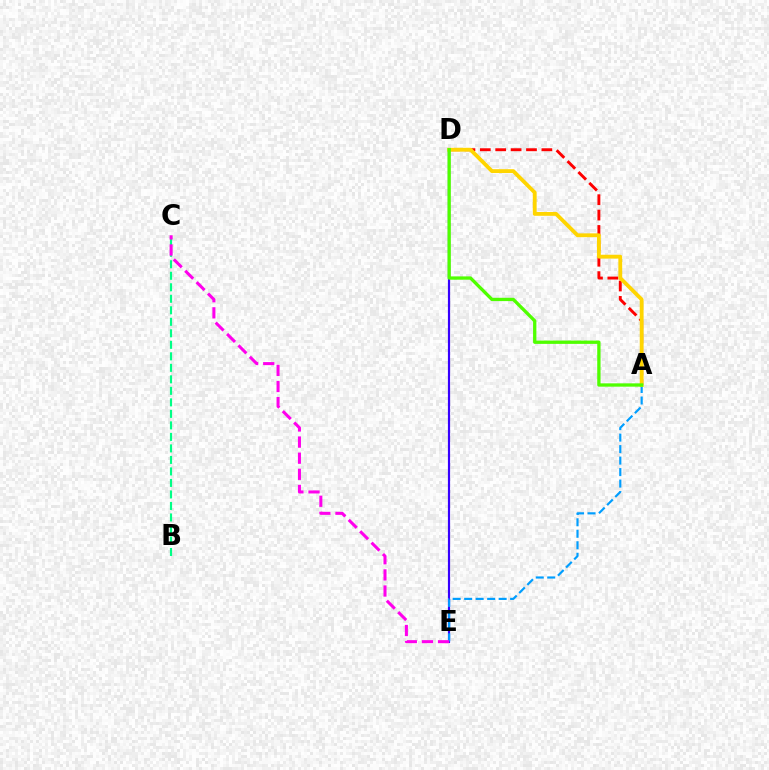{('D', 'E'): [{'color': '#3700ff', 'line_style': 'solid', 'thickness': 1.57}], ('A', 'E'): [{'color': '#009eff', 'line_style': 'dashed', 'thickness': 1.56}], ('A', 'D'): [{'color': '#ff0000', 'line_style': 'dashed', 'thickness': 2.09}, {'color': '#ffd500', 'line_style': 'solid', 'thickness': 2.76}, {'color': '#4fff00', 'line_style': 'solid', 'thickness': 2.39}], ('B', 'C'): [{'color': '#00ff86', 'line_style': 'dashed', 'thickness': 1.56}], ('C', 'E'): [{'color': '#ff00ed', 'line_style': 'dashed', 'thickness': 2.19}]}